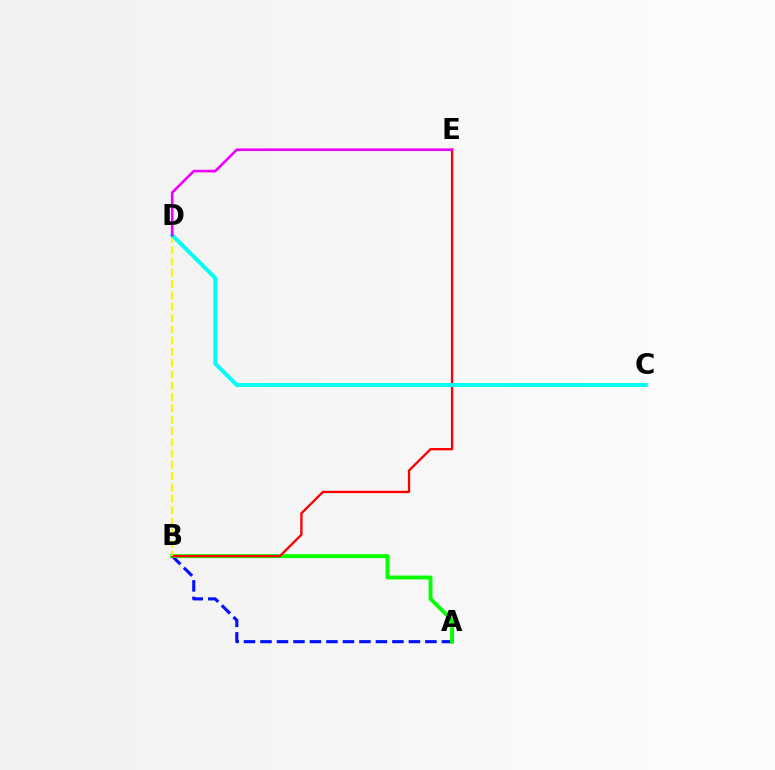{('A', 'B'): [{'color': '#0010ff', 'line_style': 'dashed', 'thickness': 2.24}, {'color': '#08ff00', 'line_style': 'solid', 'thickness': 2.81}], ('B', 'E'): [{'color': '#ff0000', 'line_style': 'solid', 'thickness': 1.69}], ('B', 'D'): [{'color': '#fcf500', 'line_style': 'dashed', 'thickness': 1.53}], ('C', 'D'): [{'color': '#00fff6', 'line_style': 'solid', 'thickness': 2.84}], ('D', 'E'): [{'color': '#ee00ff', 'line_style': 'solid', 'thickness': 1.9}]}